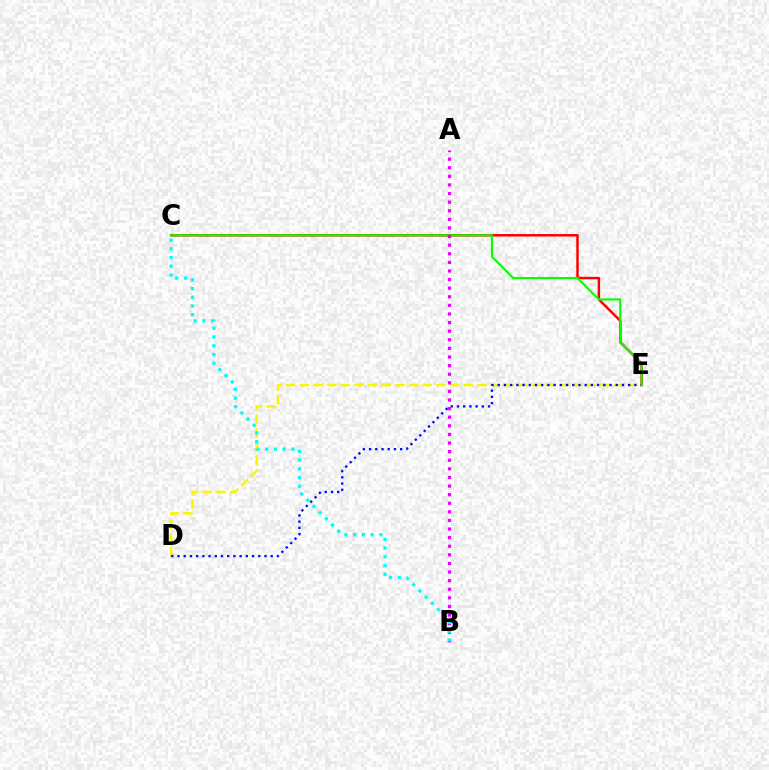{('C', 'E'): [{'color': '#ff0000', 'line_style': 'solid', 'thickness': 1.78}, {'color': '#08ff00', 'line_style': 'solid', 'thickness': 1.55}], ('D', 'E'): [{'color': '#fcf500', 'line_style': 'dashed', 'thickness': 1.86}, {'color': '#0010ff', 'line_style': 'dotted', 'thickness': 1.69}], ('A', 'B'): [{'color': '#ee00ff', 'line_style': 'dotted', 'thickness': 2.34}], ('B', 'C'): [{'color': '#00fff6', 'line_style': 'dotted', 'thickness': 2.37}]}